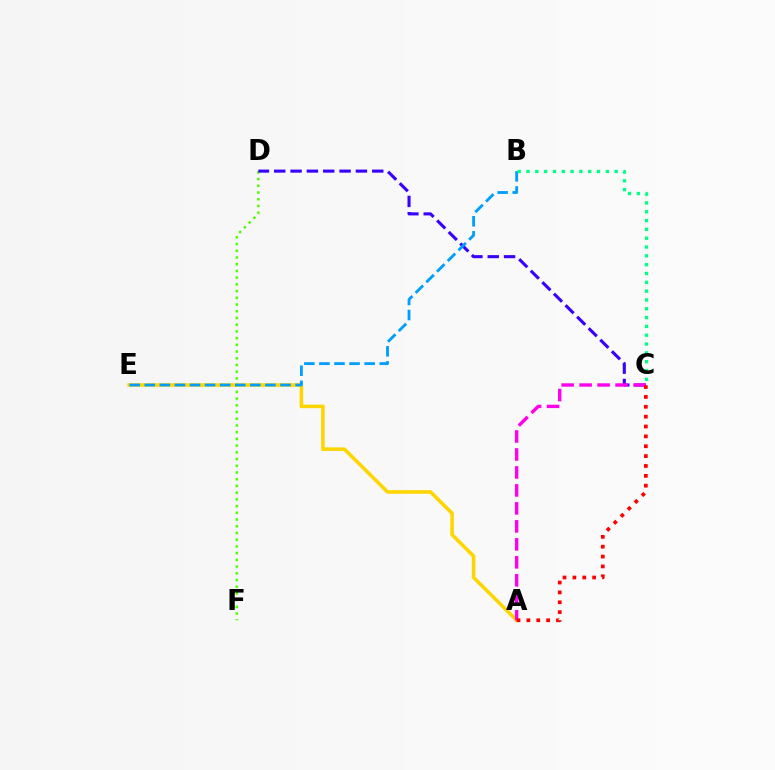{('D', 'F'): [{'color': '#4fff00', 'line_style': 'dotted', 'thickness': 1.83}], ('C', 'D'): [{'color': '#3700ff', 'line_style': 'dashed', 'thickness': 2.22}], ('A', 'E'): [{'color': '#ffd500', 'line_style': 'solid', 'thickness': 2.57}], ('A', 'C'): [{'color': '#ff00ed', 'line_style': 'dashed', 'thickness': 2.44}, {'color': '#ff0000', 'line_style': 'dotted', 'thickness': 2.68}], ('B', 'E'): [{'color': '#009eff', 'line_style': 'dashed', 'thickness': 2.05}], ('B', 'C'): [{'color': '#00ff86', 'line_style': 'dotted', 'thickness': 2.4}]}